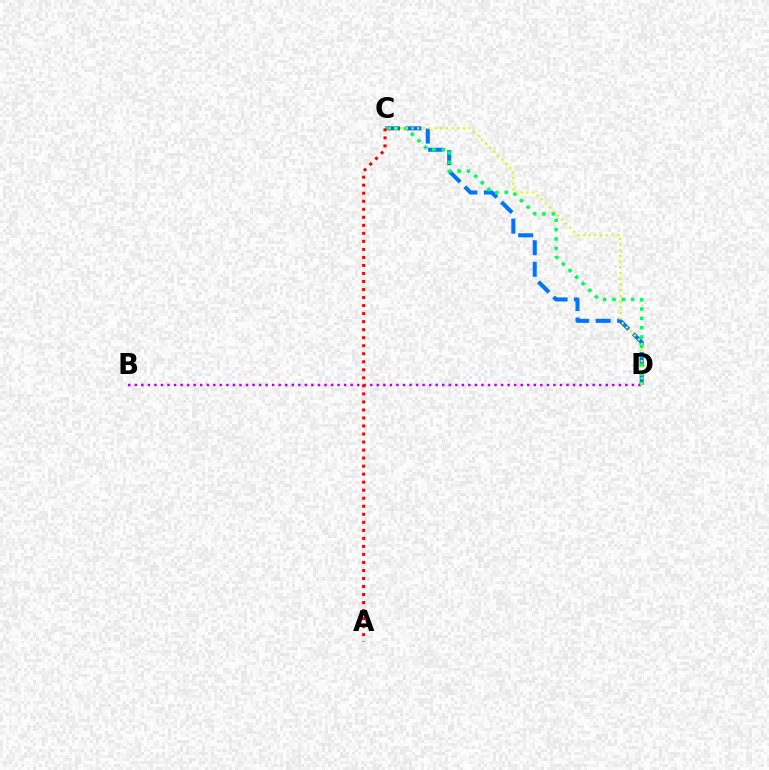{('C', 'D'): [{'color': '#0074ff', 'line_style': 'dashed', 'thickness': 2.92}, {'color': '#00ff5c', 'line_style': 'dotted', 'thickness': 2.53}, {'color': '#d1ff00', 'line_style': 'dotted', 'thickness': 1.55}], ('B', 'D'): [{'color': '#b900ff', 'line_style': 'dotted', 'thickness': 1.78}], ('A', 'C'): [{'color': '#ff0000', 'line_style': 'dotted', 'thickness': 2.18}]}